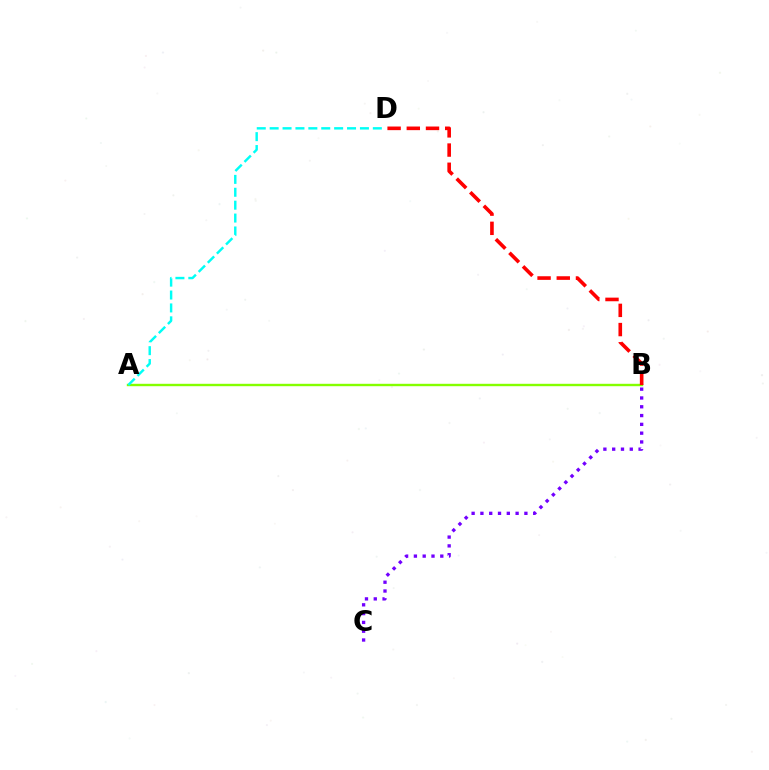{('A', 'B'): [{'color': '#84ff00', 'line_style': 'solid', 'thickness': 1.72}], ('B', 'C'): [{'color': '#7200ff', 'line_style': 'dotted', 'thickness': 2.39}], ('A', 'D'): [{'color': '#00fff6', 'line_style': 'dashed', 'thickness': 1.75}], ('B', 'D'): [{'color': '#ff0000', 'line_style': 'dashed', 'thickness': 2.61}]}